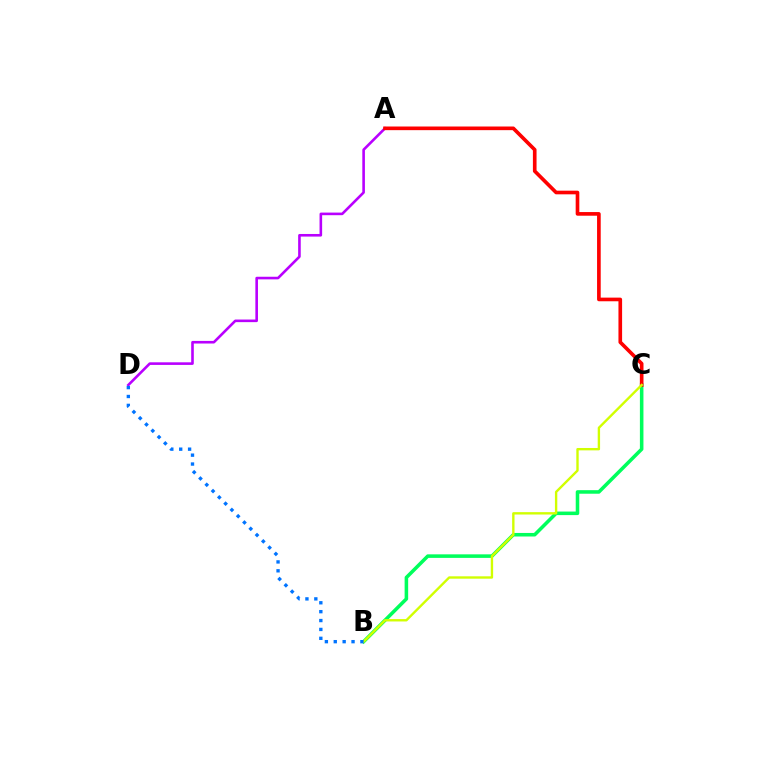{('B', 'C'): [{'color': '#00ff5c', 'line_style': 'solid', 'thickness': 2.55}, {'color': '#d1ff00', 'line_style': 'solid', 'thickness': 1.71}], ('A', 'D'): [{'color': '#b900ff', 'line_style': 'solid', 'thickness': 1.88}], ('A', 'C'): [{'color': '#ff0000', 'line_style': 'solid', 'thickness': 2.63}], ('B', 'D'): [{'color': '#0074ff', 'line_style': 'dotted', 'thickness': 2.41}]}